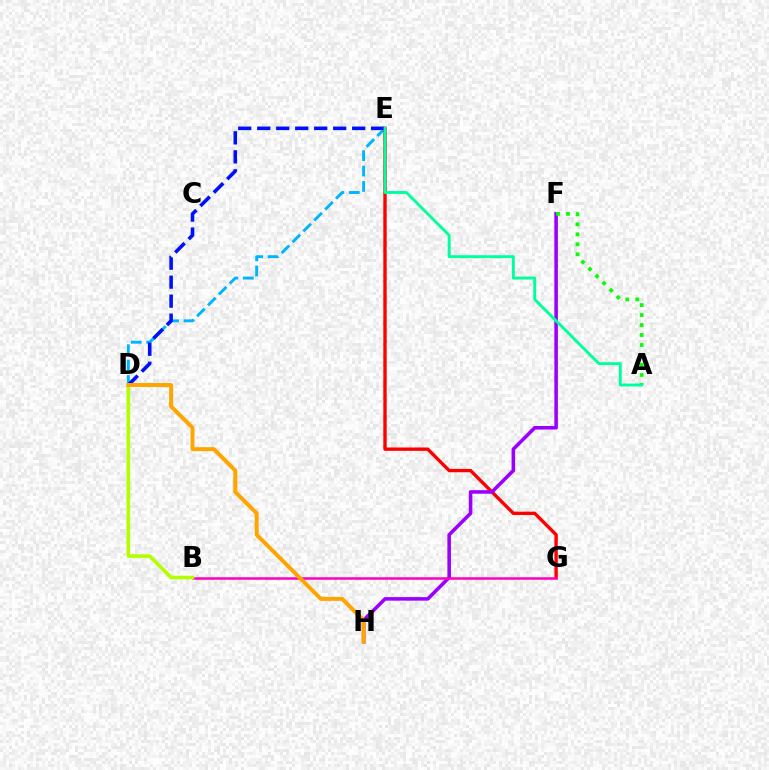{('D', 'E'): [{'color': '#00b5ff', 'line_style': 'dashed', 'thickness': 2.09}, {'color': '#0010ff', 'line_style': 'dashed', 'thickness': 2.58}], ('E', 'G'): [{'color': '#ff0000', 'line_style': 'solid', 'thickness': 2.43}], ('F', 'H'): [{'color': '#9b00ff', 'line_style': 'solid', 'thickness': 2.56}], ('B', 'G'): [{'color': '#ff00bd', 'line_style': 'solid', 'thickness': 1.8}], ('A', 'F'): [{'color': '#08ff00', 'line_style': 'dotted', 'thickness': 2.71}], ('A', 'E'): [{'color': '#00ff9d', 'line_style': 'solid', 'thickness': 2.08}], ('B', 'D'): [{'color': '#b3ff00', 'line_style': 'solid', 'thickness': 2.61}], ('D', 'H'): [{'color': '#ffa500', 'line_style': 'solid', 'thickness': 2.86}]}